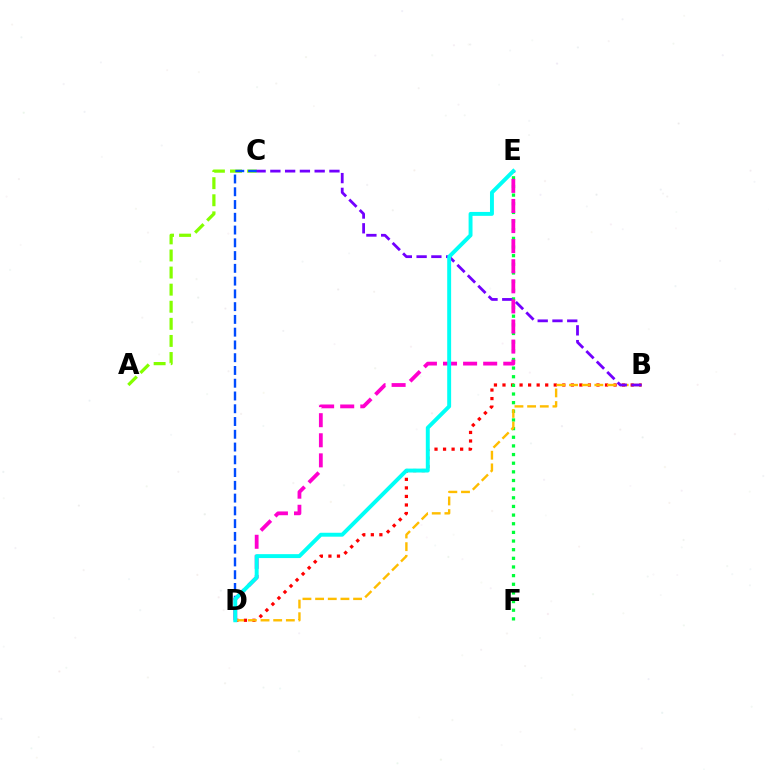{('B', 'D'): [{'color': '#ff0000', 'line_style': 'dotted', 'thickness': 2.32}, {'color': '#ffbd00', 'line_style': 'dashed', 'thickness': 1.72}], ('E', 'F'): [{'color': '#00ff39', 'line_style': 'dotted', 'thickness': 2.35}], ('A', 'C'): [{'color': '#84ff00', 'line_style': 'dashed', 'thickness': 2.32}], ('C', 'D'): [{'color': '#004bff', 'line_style': 'dashed', 'thickness': 1.73}], ('B', 'C'): [{'color': '#7200ff', 'line_style': 'dashed', 'thickness': 2.01}], ('D', 'E'): [{'color': '#ff00cf', 'line_style': 'dashed', 'thickness': 2.73}, {'color': '#00fff6', 'line_style': 'solid', 'thickness': 2.82}]}